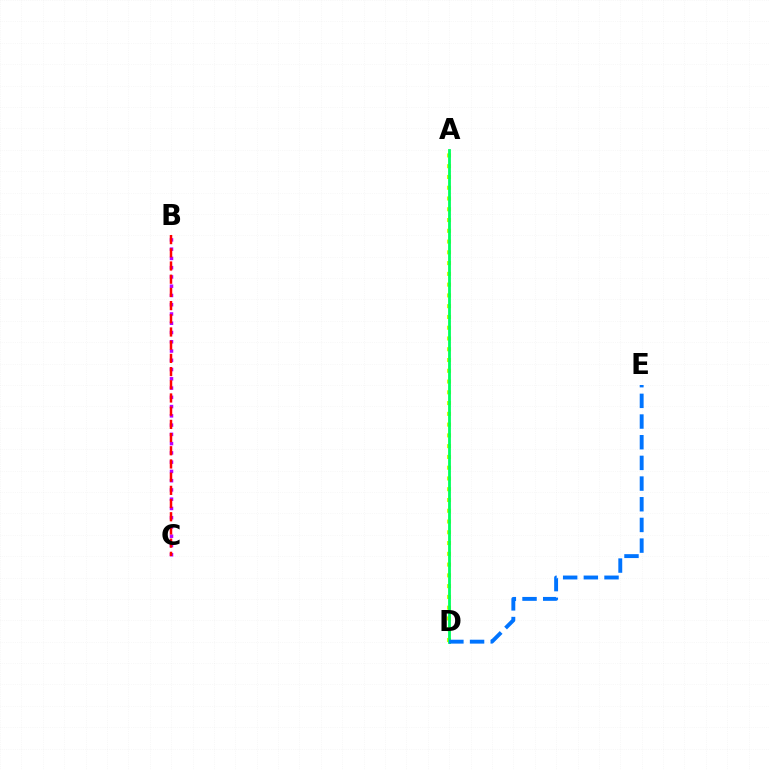{('B', 'C'): [{'color': '#b900ff', 'line_style': 'dotted', 'thickness': 2.52}, {'color': '#ff0000', 'line_style': 'dashed', 'thickness': 1.79}], ('A', 'D'): [{'color': '#d1ff00', 'line_style': 'dotted', 'thickness': 2.93}, {'color': '#00ff5c', 'line_style': 'solid', 'thickness': 2.02}], ('D', 'E'): [{'color': '#0074ff', 'line_style': 'dashed', 'thickness': 2.81}]}